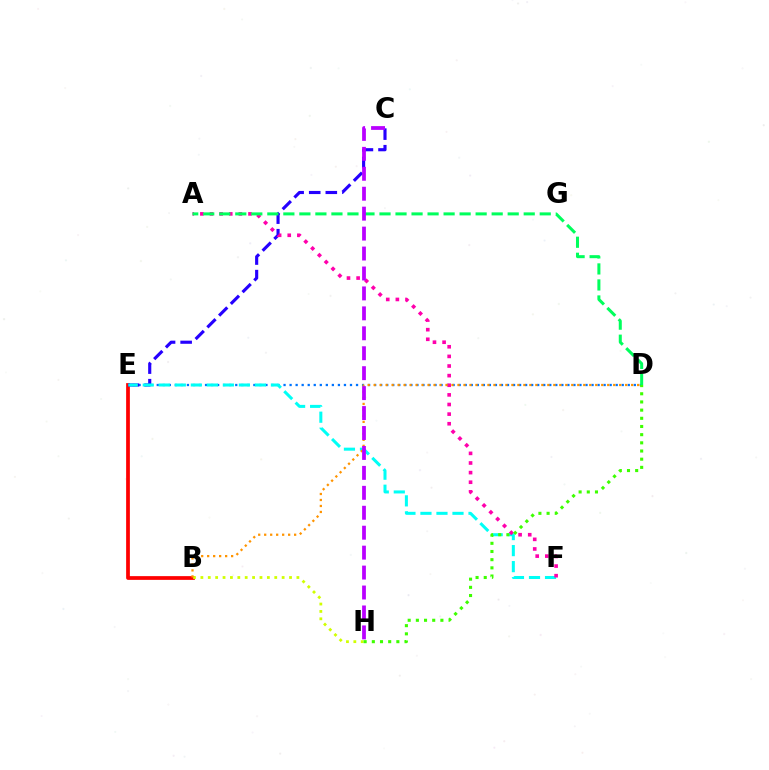{('B', 'E'): [{'color': '#ff0000', 'line_style': 'solid', 'thickness': 2.69}], ('D', 'E'): [{'color': '#0074ff', 'line_style': 'dotted', 'thickness': 1.64}], ('C', 'E'): [{'color': '#2500ff', 'line_style': 'dashed', 'thickness': 2.25}], ('B', 'H'): [{'color': '#d1ff00', 'line_style': 'dotted', 'thickness': 2.01}], ('E', 'F'): [{'color': '#00fff6', 'line_style': 'dashed', 'thickness': 2.18}], ('A', 'F'): [{'color': '#ff00ac', 'line_style': 'dotted', 'thickness': 2.61}], ('B', 'D'): [{'color': '#ff9400', 'line_style': 'dotted', 'thickness': 1.63}], ('A', 'D'): [{'color': '#00ff5c', 'line_style': 'dashed', 'thickness': 2.18}], ('D', 'H'): [{'color': '#3dff00', 'line_style': 'dotted', 'thickness': 2.22}], ('C', 'H'): [{'color': '#b900ff', 'line_style': 'dashed', 'thickness': 2.71}]}